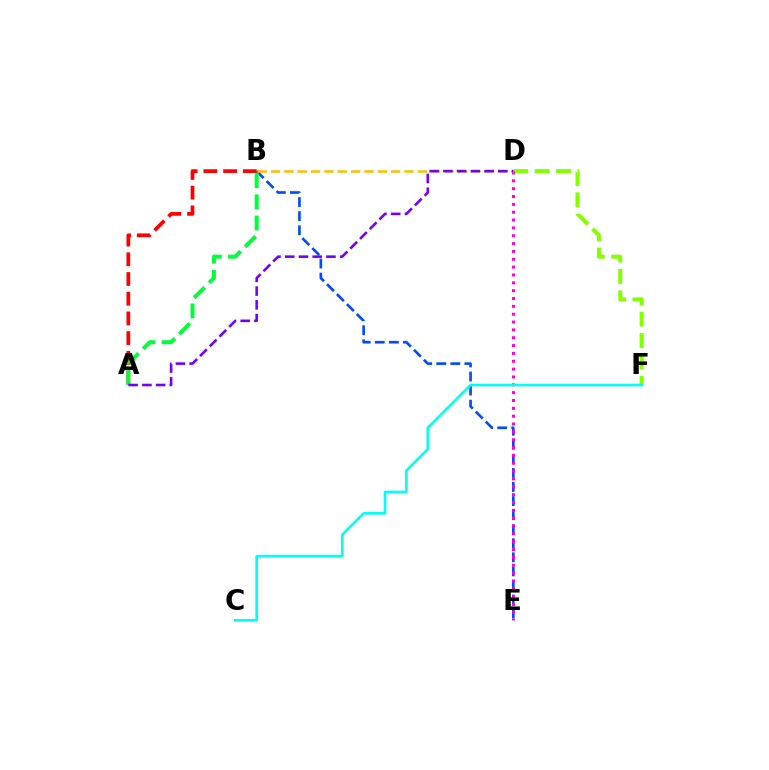{('B', 'E'): [{'color': '#004bff', 'line_style': 'dashed', 'thickness': 1.91}], ('D', 'F'): [{'color': '#84ff00', 'line_style': 'dashed', 'thickness': 2.9}], ('A', 'B'): [{'color': '#ff0000', 'line_style': 'dashed', 'thickness': 2.68}, {'color': '#00ff39', 'line_style': 'dashed', 'thickness': 2.88}], ('D', 'E'): [{'color': '#ff00cf', 'line_style': 'dotted', 'thickness': 2.13}], ('B', 'D'): [{'color': '#ffbd00', 'line_style': 'dashed', 'thickness': 1.81}], ('A', 'D'): [{'color': '#7200ff', 'line_style': 'dashed', 'thickness': 1.87}], ('C', 'F'): [{'color': '#00fff6', 'line_style': 'solid', 'thickness': 1.88}]}